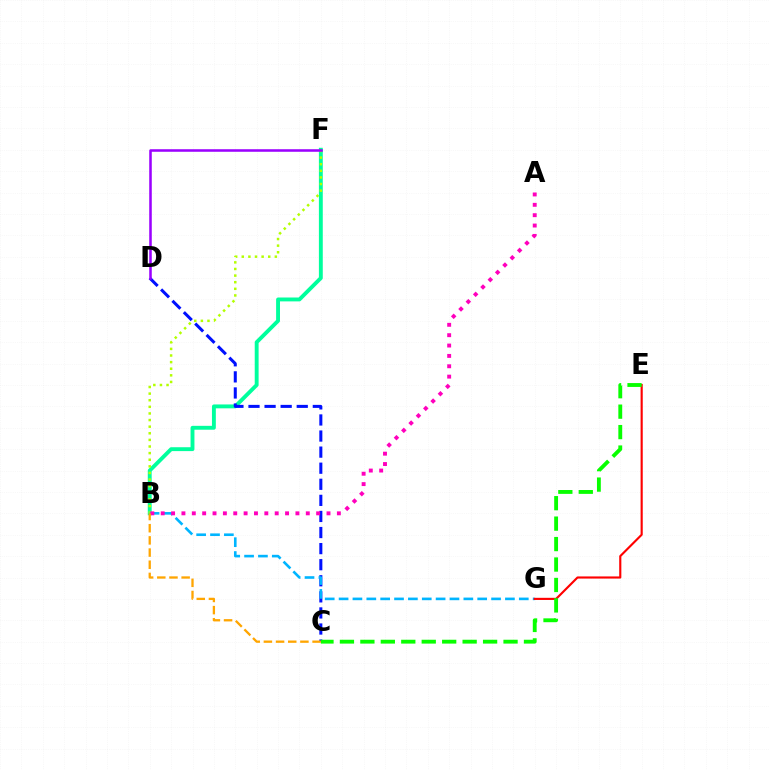{('B', 'F'): [{'color': '#00ff9d', 'line_style': 'solid', 'thickness': 2.79}, {'color': '#b3ff00', 'line_style': 'dotted', 'thickness': 1.8}], ('C', 'D'): [{'color': '#0010ff', 'line_style': 'dashed', 'thickness': 2.18}], ('B', 'G'): [{'color': '#00b5ff', 'line_style': 'dashed', 'thickness': 1.88}], ('A', 'B'): [{'color': '#ff00bd', 'line_style': 'dotted', 'thickness': 2.82}], ('E', 'G'): [{'color': '#ff0000', 'line_style': 'solid', 'thickness': 1.54}], ('C', 'E'): [{'color': '#08ff00', 'line_style': 'dashed', 'thickness': 2.78}], ('B', 'C'): [{'color': '#ffa500', 'line_style': 'dashed', 'thickness': 1.65}], ('D', 'F'): [{'color': '#9b00ff', 'line_style': 'solid', 'thickness': 1.83}]}